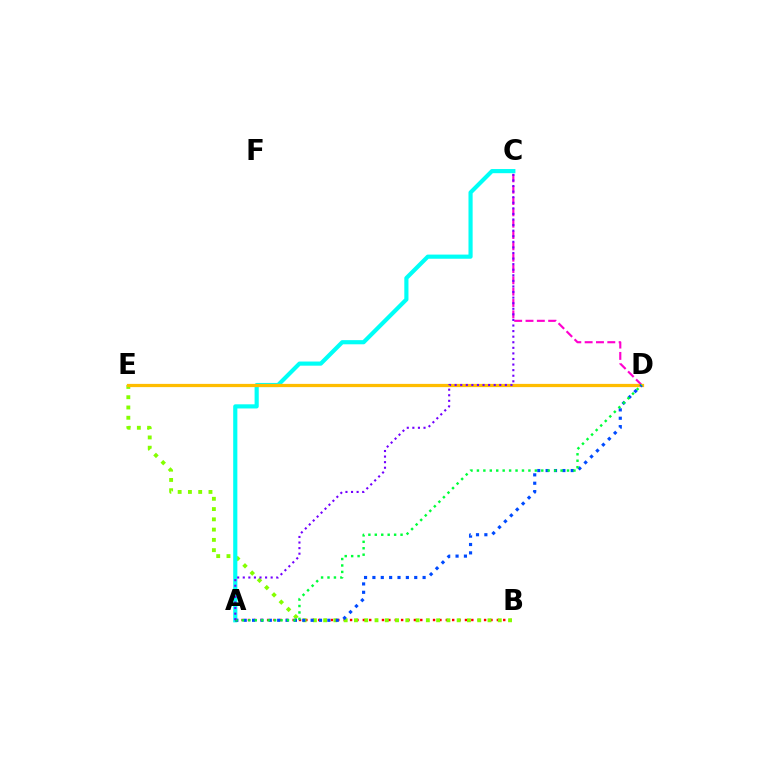{('C', 'D'): [{'color': '#ff00cf', 'line_style': 'dashed', 'thickness': 1.54}], ('A', 'B'): [{'color': '#ff0000', 'line_style': 'dotted', 'thickness': 1.73}], ('B', 'E'): [{'color': '#84ff00', 'line_style': 'dotted', 'thickness': 2.79}], ('A', 'C'): [{'color': '#00fff6', 'line_style': 'solid', 'thickness': 2.99}, {'color': '#7200ff', 'line_style': 'dotted', 'thickness': 1.52}], ('D', 'E'): [{'color': '#ffbd00', 'line_style': 'solid', 'thickness': 2.33}], ('A', 'D'): [{'color': '#004bff', 'line_style': 'dotted', 'thickness': 2.27}, {'color': '#00ff39', 'line_style': 'dotted', 'thickness': 1.75}]}